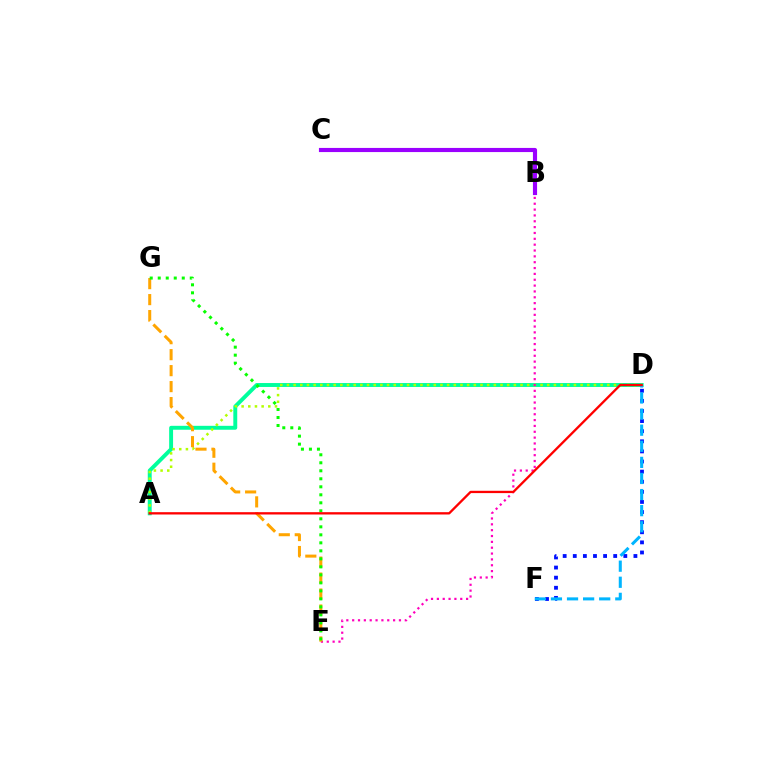{('A', 'D'): [{'color': '#00ff9d', 'line_style': 'solid', 'thickness': 2.82}, {'color': '#b3ff00', 'line_style': 'dotted', 'thickness': 1.81}, {'color': '#ff0000', 'line_style': 'solid', 'thickness': 1.67}], ('B', 'E'): [{'color': '#ff00bd', 'line_style': 'dotted', 'thickness': 1.59}], ('D', 'F'): [{'color': '#0010ff', 'line_style': 'dotted', 'thickness': 2.75}, {'color': '#00b5ff', 'line_style': 'dashed', 'thickness': 2.19}], ('B', 'C'): [{'color': '#9b00ff', 'line_style': 'solid', 'thickness': 2.98}], ('E', 'G'): [{'color': '#ffa500', 'line_style': 'dashed', 'thickness': 2.17}, {'color': '#08ff00', 'line_style': 'dotted', 'thickness': 2.18}]}